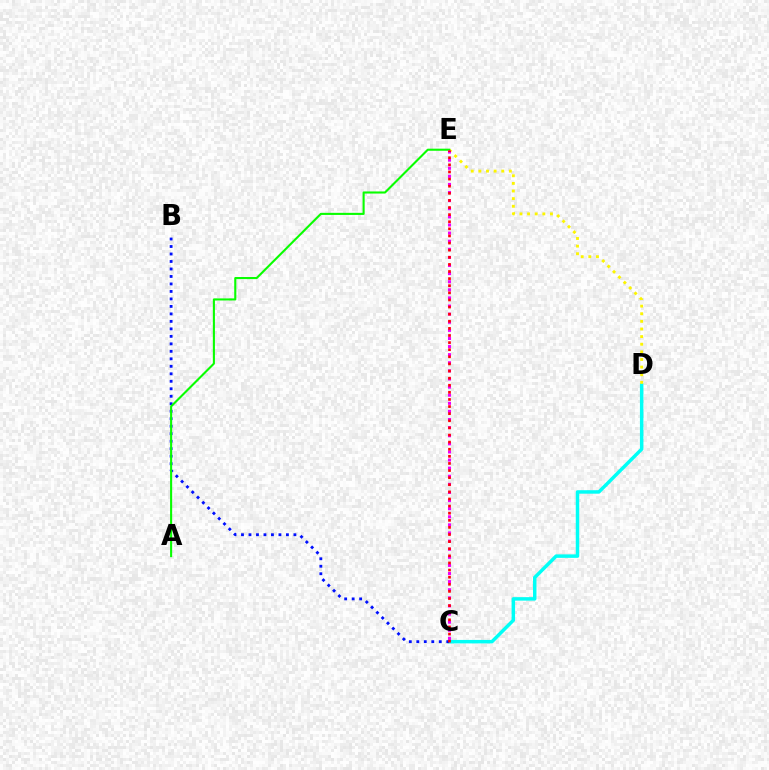{('C', 'D'): [{'color': '#00fff6', 'line_style': 'solid', 'thickness': 2.5}], ('B', 'C'): [{'color': '#0010ff', 'line_style': 'dotted', 'thickness': 2.03}], ('D', 'E'): [{'color': '#fcf500', 'line_style': 'dotted', 'thickness': 2.07}], ('A', 'E'): [{'color': '#08ff00', 'line_style': 'solid', 'thickness': 1.51}], ('C', 'E'): [{'color': '#ee00ff', 'line_style': 'dotted', 'thickness': 2.2}, {'color': '#ff0000', 'line_style': 'dotted', 'thickness': 1.93}]}